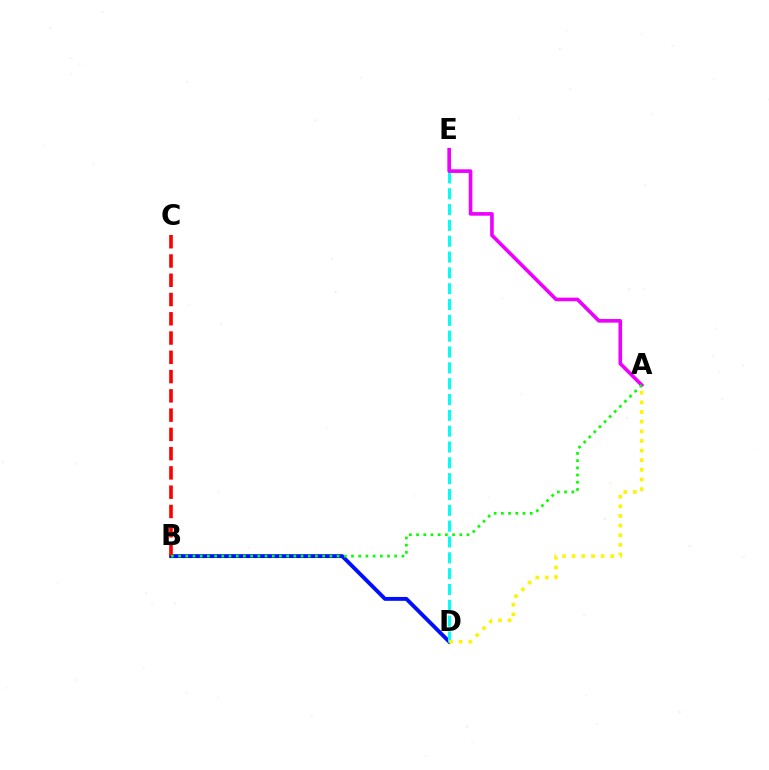{('B', 'D'): [{'color': '#0010ff', 'line_style': 'solid', 'thickness': 2.79}], ('B', 'C'): [{'color': '#ff0000', 'line_style': 'dashed', 'thickness': 2.62}], ('D', 'E'): [{'color': '#00fff6', 'line_style': 'dashed', 'thickness': 2.15}], ('A', 'E'): [{'color': '#ee00ff', 'line_style': 'solid', 'thickness': 2.61}], ('A', 'D'): [{'color': '#fcf500', 'line_style': 'dotted', 'thickness': 2.62}], ('A', 'B'): [{'color': '#08ff00', 'line_style': 'dotted', 'thickness': 1.96}]}